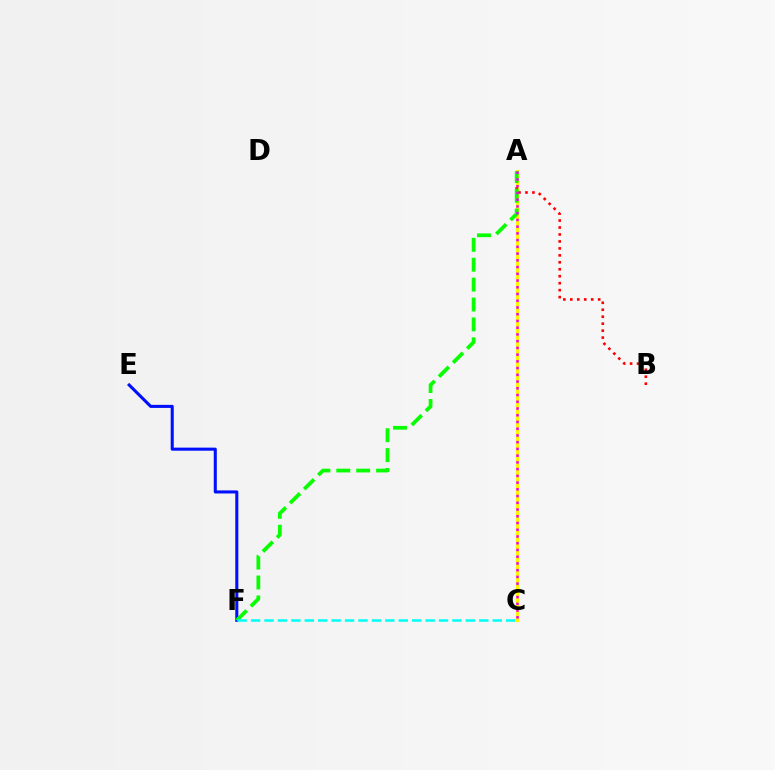{('E', 'F'): [{'color': '#0010ff', 'line_style': 'solid', 'thickness': 2.21}], ('A', 'C'): [{'color': '#fcf500', 'line_style': 'solid', 'thickness': 2.25}, {'color': '#ee00ff', 'line_style': 'dotted', 'thickness': 1.83}], ('A', 'B'): [{'color': '#ff0000', 'line_style': 'dotted', 'thickness': 1.89}], ('A', 'F'): [{'color': '#08ff00', 'line_style': 'dashed', 'thickness': 2.7}], ('C', 'F'): [{'color': '#00fff6', 'line_style': 'dashed', 'thickness': 1.82}]}